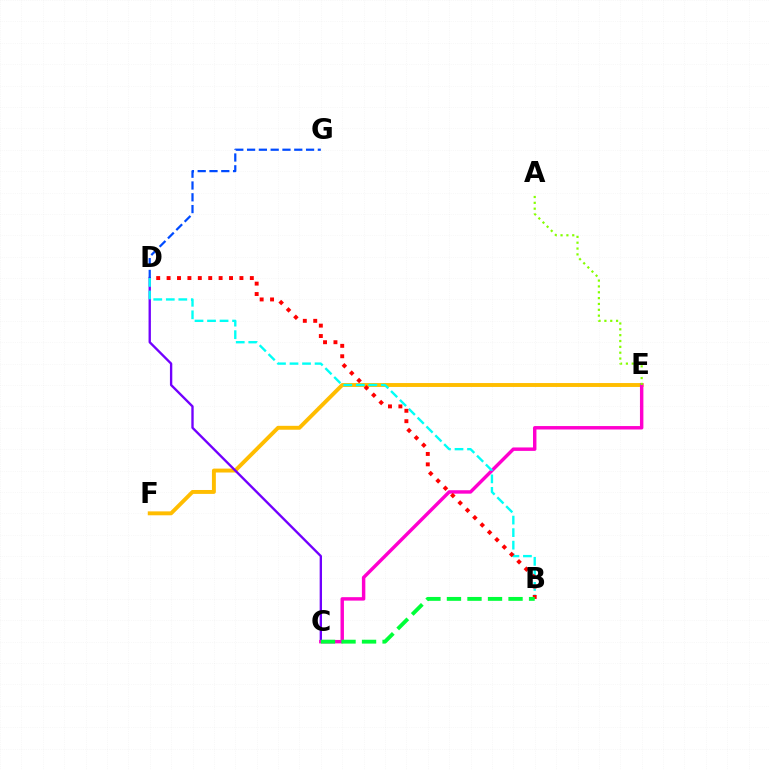{('E', 'F'): [{'color': '#ffbd00', 'line_style': 'solid', 'thickness': 2.81}], ('C', 'D'): [{'color': '#7200ff', 'line_style': 'solid', 'thickness': 1.69}], ('D', 'G'): [{'color': '#004bff', 'line_style': 'dashed', 'thickness': 1.6}], ('C', 'E'): [{'color': '#ff00cf', 'line_style': 'solid', 'thickness': 2.48}], ('B', 'D'): [{'color': '#00fff6', 'line_style': 'dashed', 'thickness': 1.7}, {'color': '#ff0000', 'line_style': 'dotted', 'thickness': 2.83}], ('A', 'E'): [{'color': '#84ff00', 'line_style': 'dotted', 'thickness': 1.59}], ('B', 'C'): [{'color': '#00ff39', 'line_style': 'dashed', 'thickness': 2.79}]}